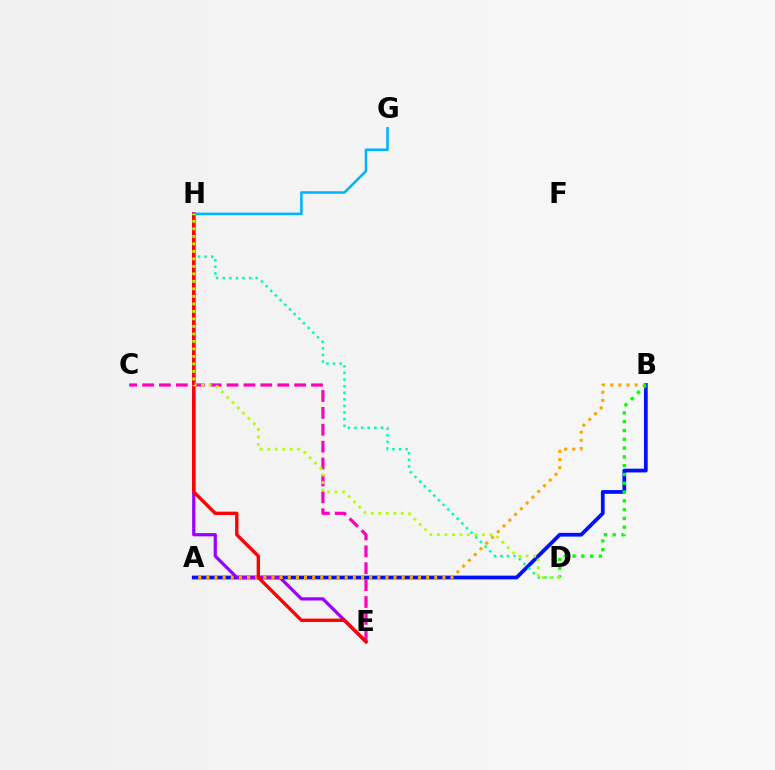{('A', 'B'): [{'color': '#0010ff', 'line_style': 'solid', 'thickness': 2.7}, {'color': '#ffa500', 'line_style': 'dotted', 'thickness': 2.21}], ('D', 'H'): [{'color': '#00ff9d', 'line_style': 'dotted', 'thickness': 1.79}, {'color': '#b3ff00', 'line_style': 'dotted', 'thickness': 2.04}], ('C', 'E'): [{'color': '#ff00bd', 'line_style': 'dashed', 'thickness': 2.29}], ('E', 'H'): [{'color': '#9b00ff', 'line_style': 'solid', 'thickness': 2.31}, {'color': '#ff0000', 'line_style': 'solid', 'thickness': 2.42}], ('B', 'D'): [{'color': '#08ff00', 'line_style': 'dotted', 'thickness': 2.39}], ('G', 'H'): [{'color': '#00b5ff', 'line_style': 'solid', 'thickness': 1.86}]}